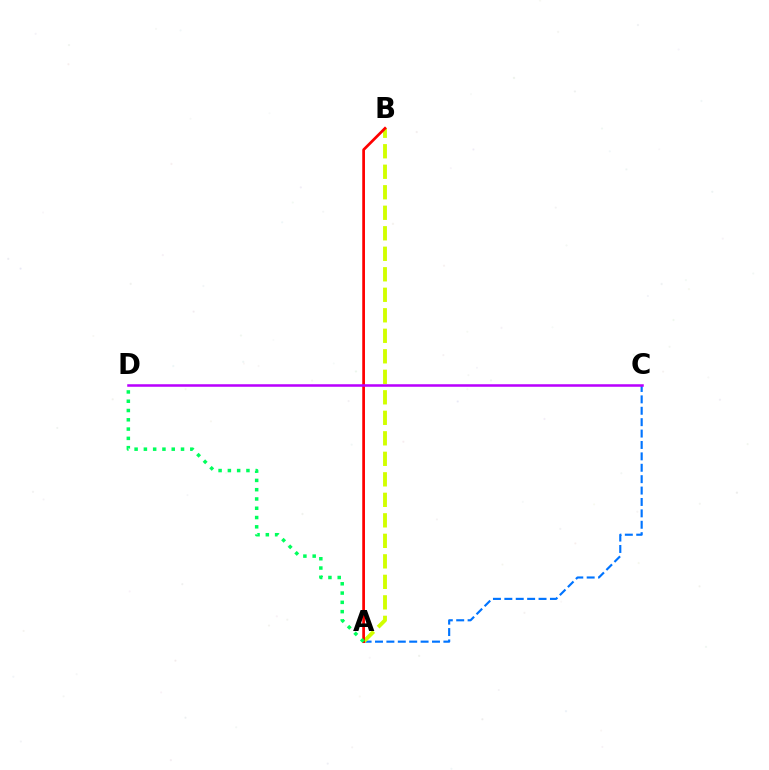{('A', 'C'): [{'color': '#0074ff', 'line_style': 'dashed', 'thickness': 1.55}], ('A', 'B'): [{'color': '#d1ff00', 'line_style': 'dashed', 'thickness': 2.79}, {'color': '#ff0000', 'line_style': 'solid', 'thickness': 1.96}], ('C', 'D'): [{'color': '#b900ff', 'line_style': 'solid', 'thickness': 1.83}], ('A', 'D'): [{'color': '#00ff5c', 'line_style': 'dotted', 'thickness': 2.52}]}